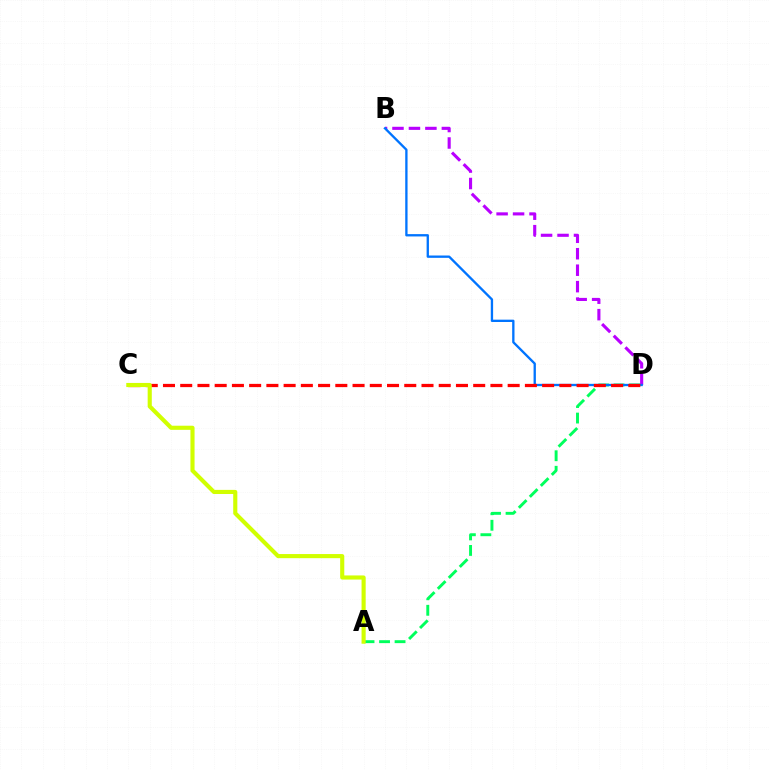{('B', 'D'): [{'color': '#b900ff', 'line_style': 'dashed', 'thickness': 2.24}, {'color': '#0074ff', 'line_style': 'solid', 'thickness': 1.68}], ('A', 'D'): [{'color': '#00ff5c', 'line_style': 'dashed', 'thickness': 2.11}], ('C', 'D'): [{'color': '#ff0000', 'line_style': 'dashed', 'thickness': 2.34}], ('A', 'C'): [{'color': '#d1ff00', 'line_style': 'solid', 'thickness': 2.97}]}